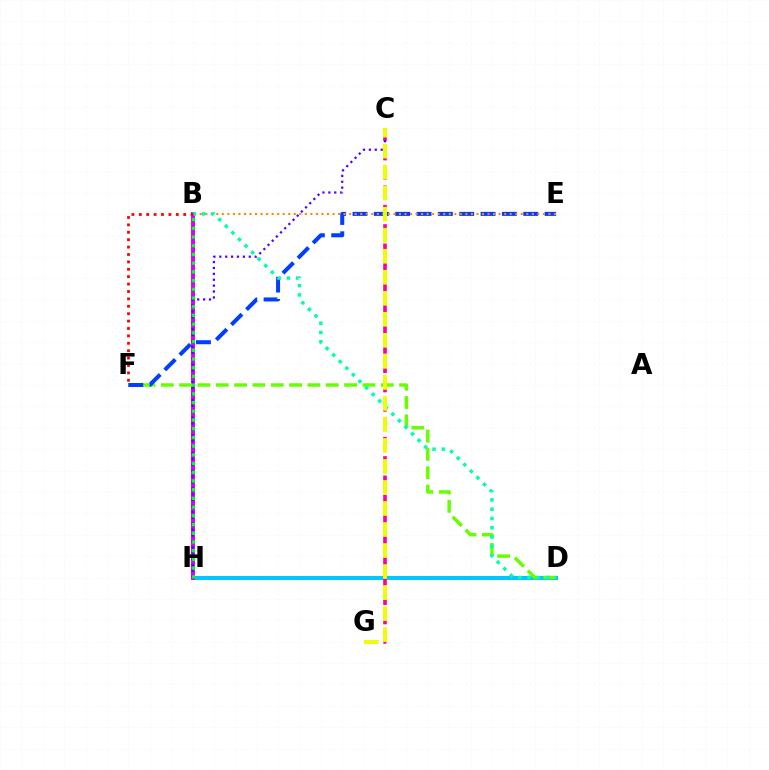{('D', 'H'): [{'color': '#00c7ff', 'line_style': 'solid', 'thickness': 2.88}], ('B', 'H'): [{'color': '#d600ff', 'line_style': 'solid', 'thickness': 2.83}, {'color': '#00ff27', 'line_style': 'dotted', 'thickness': 2.37}], ('C', 'G'): [{'color': '#ff00a0', 'line_style': 'dashed', 'thickness': 2.63}, {'color': '#eeff00', 'line_style': 'dashed', 'thickness': 2.86}], ('C', 'H'): [{'color': '#4f00ff', 'line_style': 'dotted', 'thickness': 1.6}], ('D', 'F'): [{'color': '#66ff00', 'line_style': 'dashed', 'thickness': 2.49}], ('E', 'F'): [{'color': '#003fff', 'line_style': 'dashed', 'thickness': 2.9}], ('B', 'E'): [{'color': '#ff8800', 'line_style': 'dotted', 'thickness': 1.5}], ('B', 'D'): [{'color': '#00ffaf', 'line_style': 'dotted', 'thickness': 2.52}], ('B', 'F'): [{'color': '#ff0000', 'line_style': 'dotted', 'thickness': 2.01}]}